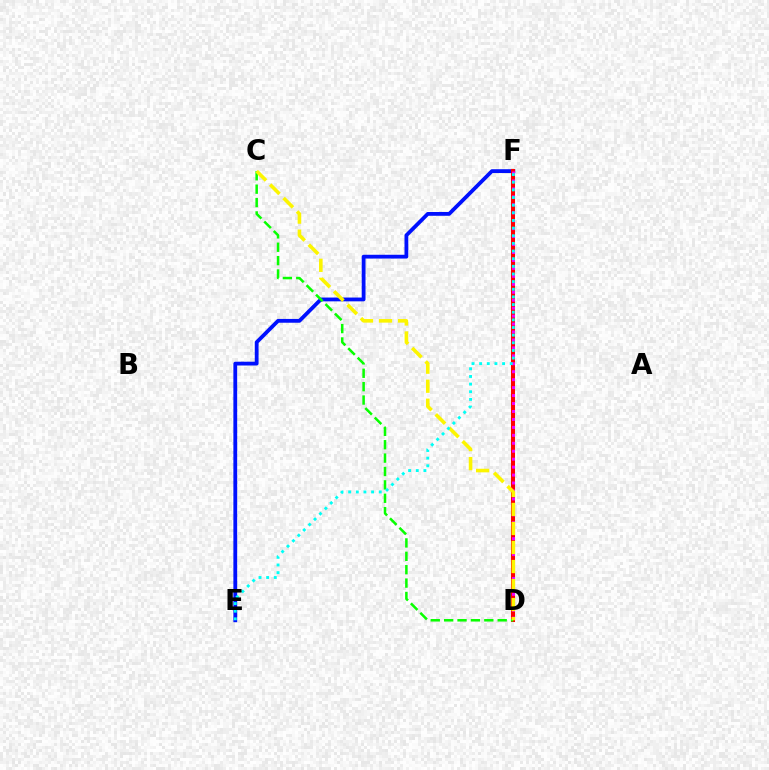{('E', 'F'): [{'color': '#0010ff', 'line_style': 'solid', 'thickness': 2.73}, {'color': '#00fff6', 'line_style': 'dotted', 'thickness': 2.08}], ('D', 'F'): [{'color': '#ff0000', 'line_style': 'solid', 'thickness': 2.92}, {'color': '#ee00ff', 'line_style': 'dotted', 'thickness': 2.16}], ('C', 'D'): [{'color': '#08ff00', 'line_style': 'dashed', 'thickness': 1.82}, {'color': '#fcf500', 'line_style': 'dashed', 'thickness': 2.58}]}